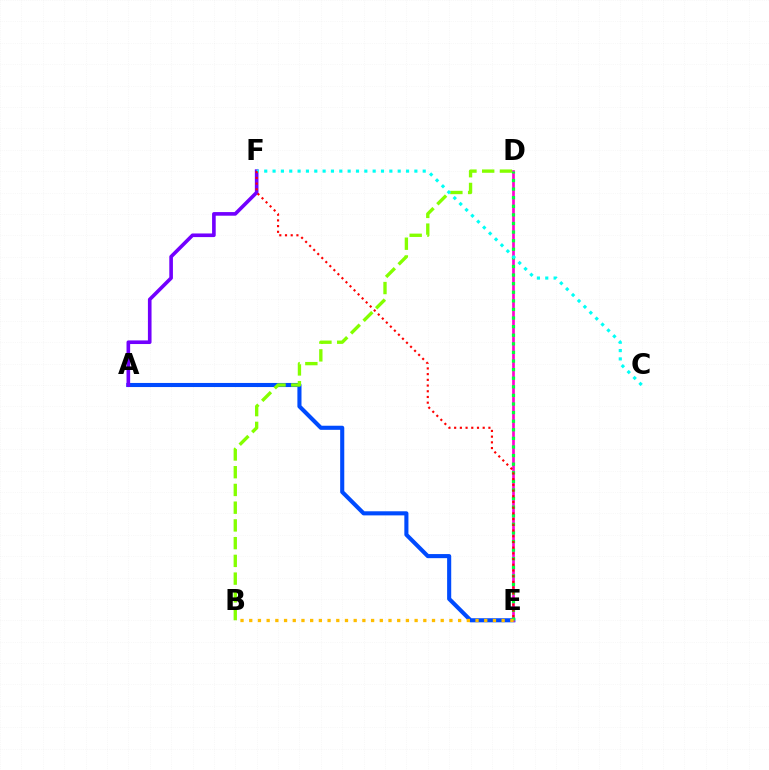{('A', 'E'): [{'color': '#004bff', 'line_style': 'solid', 'thickness': 2.95}], ('D', 'E'): [{'color': '#ff00cf', 'line_style': 'solid', 'thickness': 1.94}, {'color': '#00ff39', 'line_style': 'dotted', 'thickness': 2.34}], ('A', 'F'): [{'color': '#7200ff', 'line_style': 'solid', 'thickness': 2.61}], ('B', 'D'): [{'color': '#84ff00', 'line_style': 'dashed', 'thickness': 2.41}], ('B', 'E'): [{'color': '#ffbd00', 'line_style': 'dotted', 'thickness': 2.36}], ('C', 'F'): [{'color': '#00fff6', 'line_style': 'dotted', 'thickness': 2.27}], ('E', 'F'): [{'color': '#ff0000', 'line_style': 'dotted', 'thickness': 1.55}]}